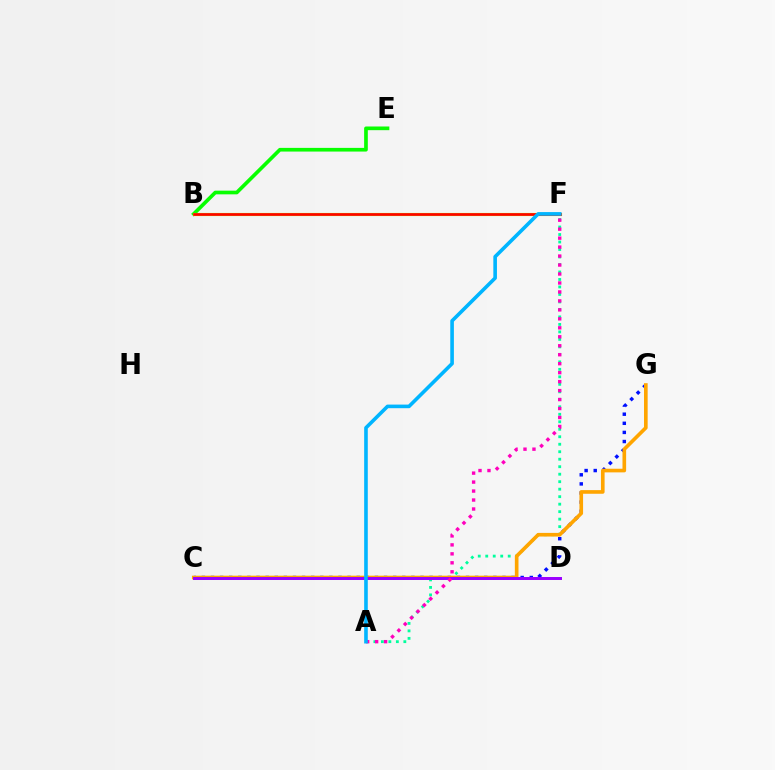{('C', 'G'): [{'color': '#0010ff', 'line_style': 'dotted', 'thickness': 2.47}, {'color': '#ffa500', 'line_style': 'solid', 'thickness': 2.62}], ('A', 'F'): [{'color': '#00ff9d', 'line_style': 'dotted', 'thickness': 2.04}, {'color': '#ff00bd', 'line_style': 'dotted', 'thickness': 2.44}, {'color': '#00b5ff', 'line_style': 'solid', 'thickness': 2.6}], ('C', 'D'): [{'color': '#9b00ff', 'line_style': 'solid', 'thickness': 2.14}], ('B', 'E'): [{'color': '#08ff00', 'line_style': 'solid', 'thickness': 2.65}], ('B', 'F'): [{'color': '#b3ff00', 'line_style': 'solid', 'thickness': 2.26}, {'color': '#ff0000', 'line_style': 'solid', 'thickness': 1.92}]}